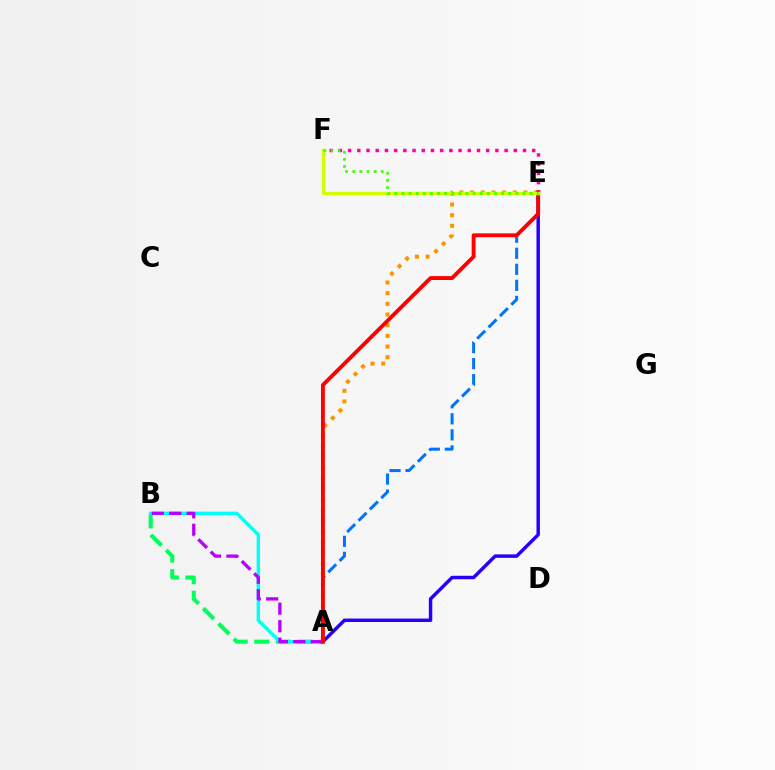{('A', 'E'): [{'color': '#0074ff', 'line_style': 'dashed', 'thickness': 2.18}, {'color': '#2500ff', 'line_style': 'solid', 'thickness': 2.49}, {'color': '#ff9400', 'line_style': 'dotted', 'thickness': 2.9}, {'color': '#ff0000', 'line_style': 'solid', 'thickness': 2.8}], ('E', 'F'): [{'color': '#ff00ac', 'line_style': 'dotted', 'thickness': 2.5}, {'color': '#d1ff00', 'line_style': 'solid', 'thickness': 2.47}, {'color': '#3dff00', 'line_style': 'dotted', 'thickness': 1.93}], ('A', 'B'): [{'color': '#00ff5c', 'line_style': 'dashed', 'thickness': 2.93}, {'color': '#00fff6', 'line_style': 'solid', 'thickness': 2.45}, {'color': '#b900ff', 'line_style': 'dashed', 'thickness': 2.37}]}